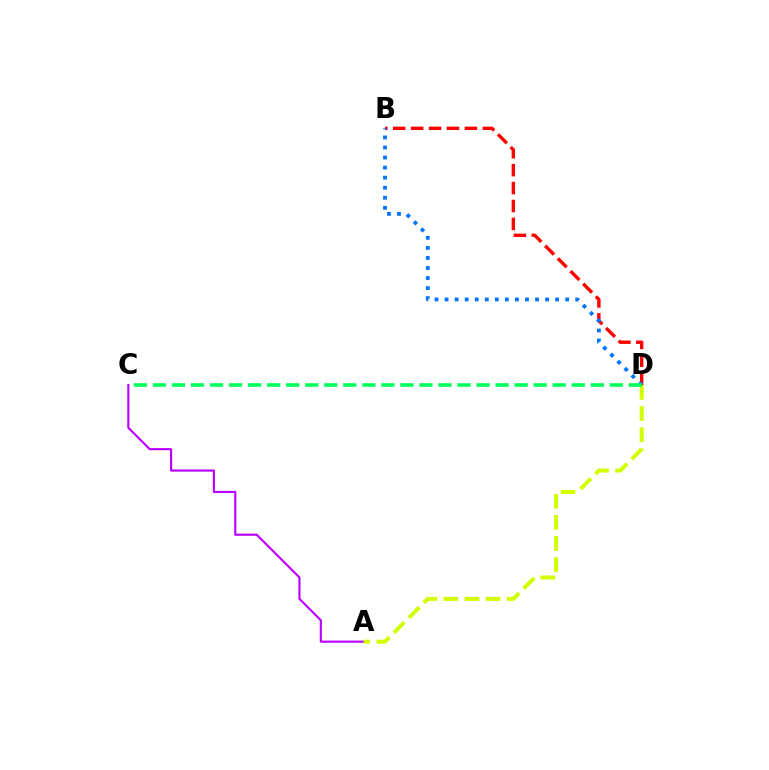{('B', 'D'): [{'color': '#ff0000', 'line_style': 'dashed', 'thickness': 2.44}, {'color': '#0074ff', 'line_style': 'dotted', 'thickness': 2.73}], ('A', 'C'): [{'color': '#b900ff', 'line_style': 'solid', 'thickness': 1.54}], ('A', 'D'): [{'color': '#d1ff00', 'line_style': 'dashed', 'thickness': 2.87}], ('C', 'D'): [{'color': '#00ff5c', 'line_style': 'dashed', 'thickness': 2.59}]}